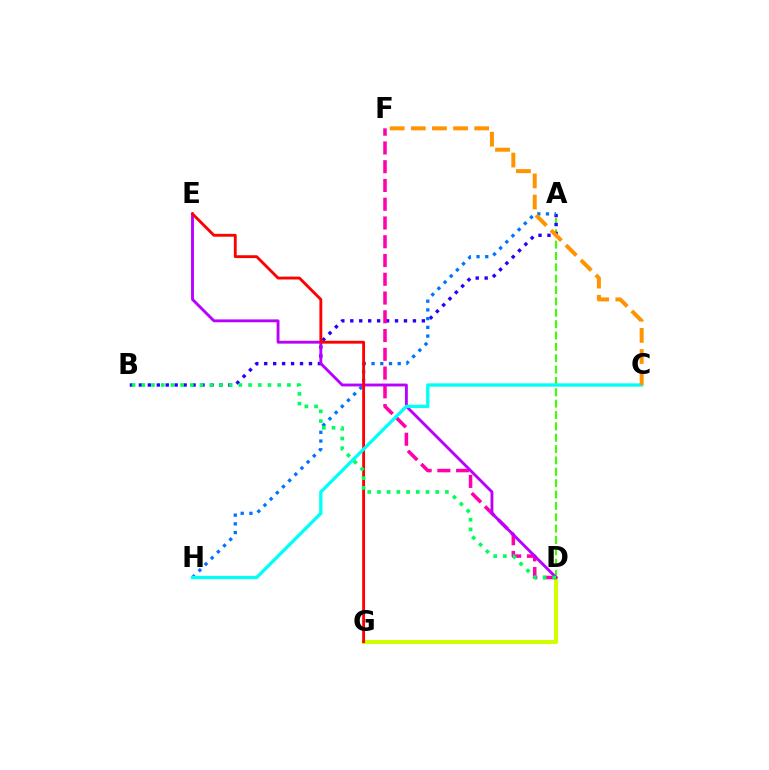{('A', 'D'): [{'color': '#3dff00', 'line_style': 'dashed', 'thickness': 1.54}], ('A', 'B'): [{'color': '#2500ff', 'line_style': 'dotted', 'thickness': 2.43}], ('D', 'G'): [{'color': '#d1ff00', 'line_style': 'solid', 'thickness': 2.96}], ('A', 'H'): [{'color': '#0074ff', 'line_style': 'dotted', 'thickness': 2.37}], ('D', 'F'): [{'color': '#ff00ac', 'line_style': 'dashed', 'thickness': 2.55}], ('D', 'E'): [{'color': '#b900ff', 'line_style': 'solid', 'thickness': 2.07}], ('E', 'G'): [{'color': '#ff0000', 'line_style': 'solid', 'thickness': 2.06}], ('C', 'H'): [{'color': '#00fff6', 'line_style': 'solid', 'thickness': 2.38}], ('C', 'F'): [{'color': '#ff9400', 'line_style': 'dashed', 'thickness': 2.87}], ('B', 'D'): [{'color': '#00ff5c', 'line_style': 'dotted', 'thickness': 2.64}]}